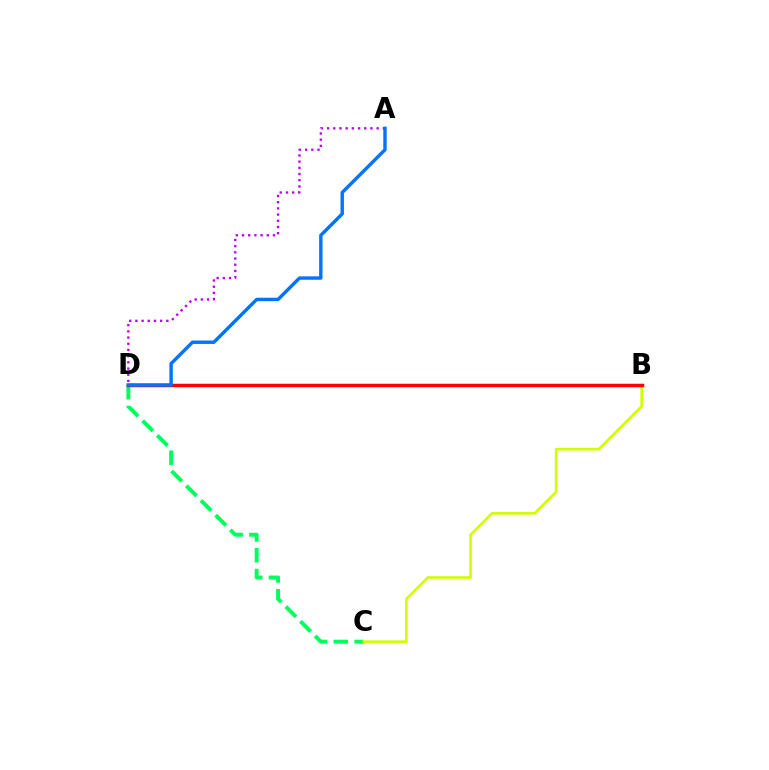{('C', 'D'): [{'color': '#00ff5c', 'line_style': 'dashed', 'thickness': 2.82}], ('B', 'C'): [{'color': '#d1ff00', 'line_style': 'solid', 'thickness': 1.88}], ('A', 'D'): [{'color': '#b900ff', 'line_style': 'dotted', 'thickness': 1.68}, {'color': '#0074ff', 'line_style': 'solid', 'thickness': 2.46}], ('B', 'D'): [{'color': '#ff0000', 'line_style': 'solid', 'thickness': 2.51}]}